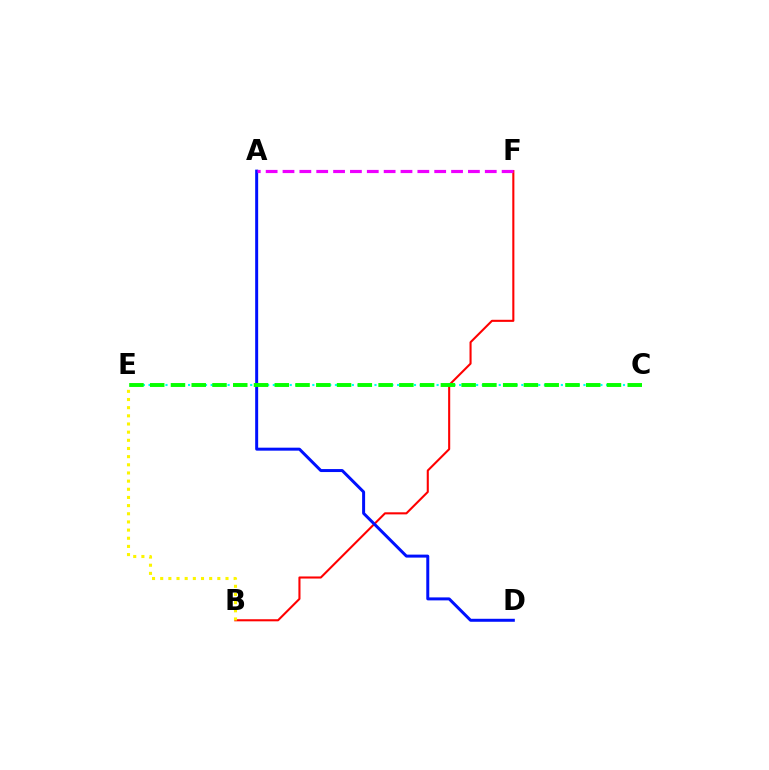{('B', 'F'): [{'color': '#ff0000', 'line_style': 'solid', 'thickness': 1.5}], ('C', 'E'): [{'color': '#00fff6', 'line_style': 'dotted', 'thickness': 1.53}, {'color': '#08ff00', 'line_style': 'dashed', 'thickness': 2.82}], ('A', 'D'): [{'color': '#0010ff', 'line_style': 'solid', 'thickness': 2.15}], ('A', 'F'): [{'color': '#ee00ff', 'line_style': 'dashed', 'thickness': 2.29}], ('B', 'E'): [{'color': '#fcf500', 'line_style': 'dotted', 'thickness': 2.22}]}